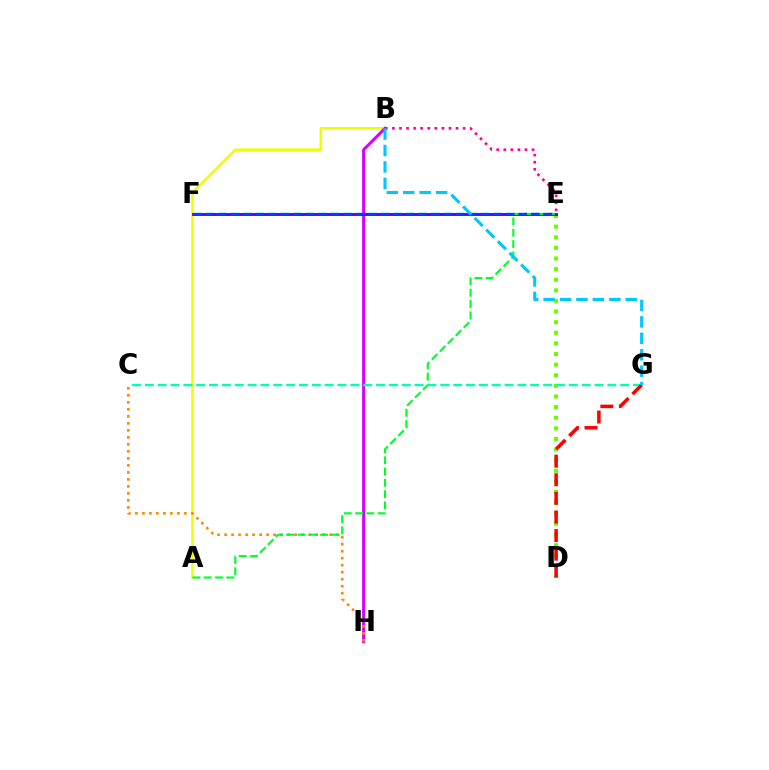{('A', 'B'): [{'color': '#eeff00', 'line_style': 'solid', 'thickness': 1.89}], ('B', 'H'): [{'color': '#d600ff', 'line_style': 'solid', 'thickness': 2.17}], ('B', 'E'): [{'color': '#ff00a0', 'line_style': 'dotted', 'thickness': 1.92}], ('C', 'H'): [{'color': '#ff8800', 'line_style': 'dotted', 'thickness': 1.9}], ('D', 'E'): [{'color': '#66ff00', 'line_style': 'dotted', 'thickness': 2.88}], ('E', 'F'): [{'color': '#4f00ff', 'line_style': 'solid', 'thickness': 2.08}, {'color': '#003fff', 'line_style': 'dashed', 'thickness': 1.7}], ('A', 'E'): [{'color': '#00ff27', 'line_style': 'dashed', 'thickness': 1.53}], ('C', 'G'): [{'color': '#00ffaf', 'line_style': 'dashed', 'thickness': 1.75}], ('D', 'G'): [{'color': '#ff0000', 'line_style': 'dashed', 'thickness': 2.53}], ('B', 'G'): [{'color': '#00c7ff', 'line_style': 'dashed', 'thickness': 2.23}]}